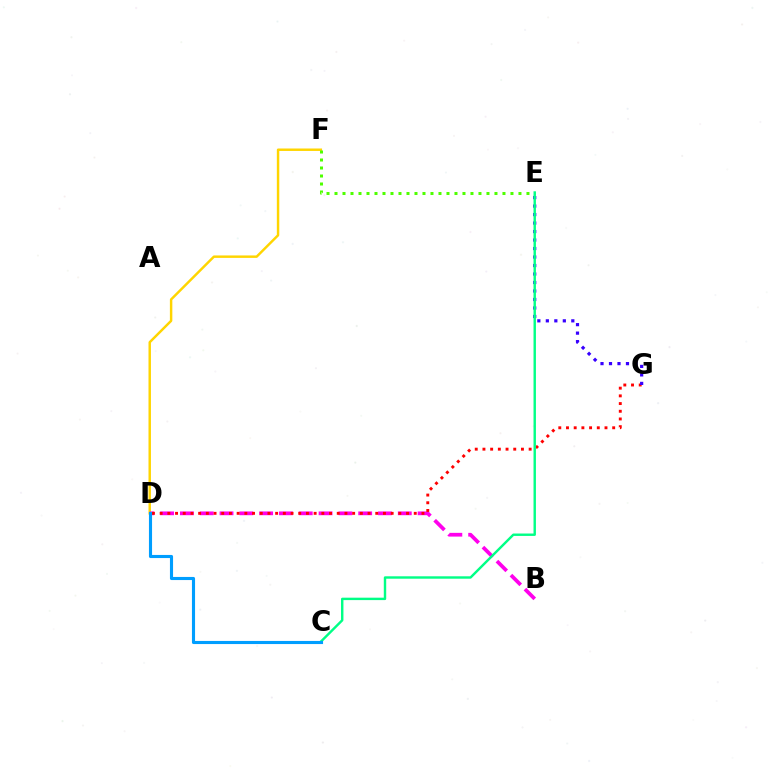{('D', 'F'): [{'color': '#ffd500', 'line_style': 'solid', 'thickness': 1.77}], ('B', 'D'): [{'color': '#ff00ed', 'line_style': 'dashed', 'thickness': 2.69}], ('D', 'G'): [{'color': '#ff0000', 'line_style': 'dotted', 'thickness': 2.09}], ('E', 'F'): [{'color': '#4fff00', 'line_style': 'dotted', 'thickness': 2.17}], ('E', 'G'): [{'color': '#3700ff', 'line_style': 'dotted', 'thickness': 2.31}], ('C', 'E'): [{'color': '#00ff86', 'line_style': 'solid', 'thickness': 1.74}], ('C', 'D'): [{'color': '#009eff', 'line_style': 'solid', 'thickness': 2.24}]}